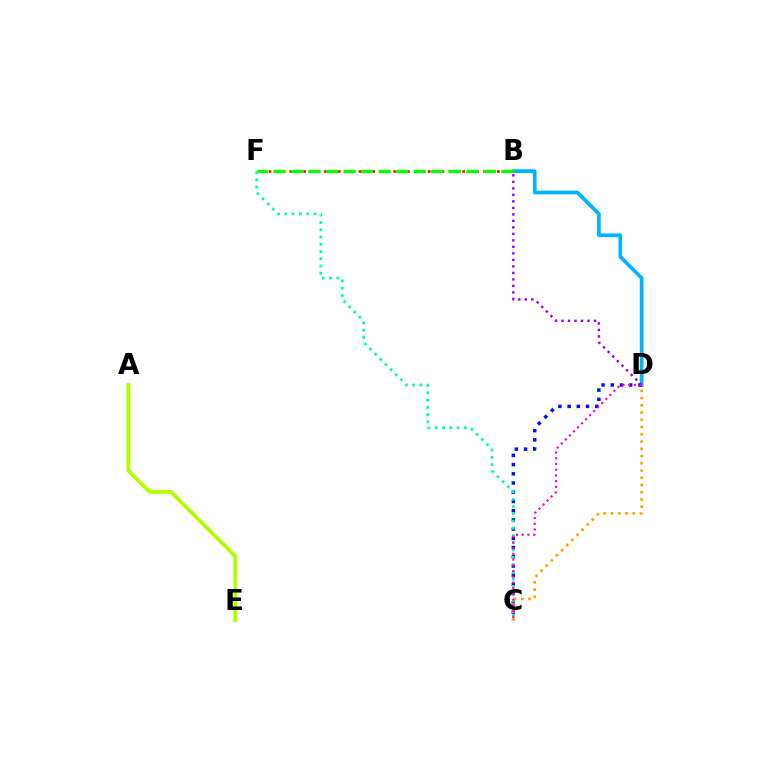{('B', 'D'): [{'color': '#00b5ff', 'line_style': 'solid', 'thickness': 2.68}, {'color': '#9b00ff', 'line_style': 'dotted', 'thickness': 1.77}], ('A', 'E'): [{'color': '#b3ff00', 'line_style': 'solid', 'thickness': 2.75}], ('C', 'D'): [{'color': '#0010ff', 'line_style': 'dotted', 'thickness': 2.51}, {'color': '#ffa500', 'line_style': 'dotted', 'thickness': 1.97}, {'color': '#ff00bd', 'line_style': 'dotted', 'thickness': 1.55}], ('C', 'F'): [{'color': '#00ff9d', 'line_style': 'dotted', 'thickness': 1.97}], ('B', 'F'): [{'color': '#ff0000', 'line_style': 'dotted', 'thickness': 1.88}, {'color': '#08ff00', 'line_style': 'dashed', 'thickness': 2.38}]}